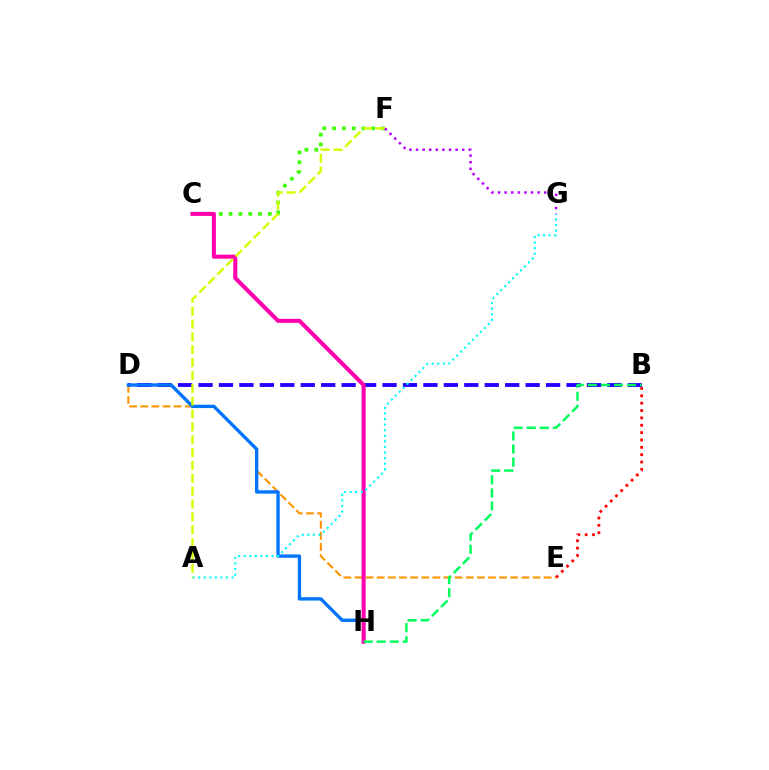{('B', 'D'): [{'color': '#2500ff', 'line_style': 'dashed', 'thickness': 2.78}], ('D', 'E'): [{'color': '#ff9400', 'line_style': 'dashed', 'thickness': 1.51}], ('B', 'E'): [{'color': '#ff0000', 'line_style': 'dotted', 'thickness': 2.0}], ('C', 'F'): [{'color': '#3dff00', 'line_style': 'dotted', 'thickness': 2.66}], ('D', 'H'): [{'color': '#0074ff', 'line_style': 'solid', 'thickness': 2.4}], ('C', 'H'): [{'color': '#ff00ac', 'line_style': 'solid', 'thickness': 2.91}], ('A', 'G'): [{'color': '#00fff6', 'line_style': 'dotted', 'thickness': 1.52}], ('A', 'F'): [{'color': '#d1ff00', 'line_style': 'dashed', 'thickness': 1.75}], ('F', 'G'): [{'color': '#b900ff', 'line_style': 'dotted', 'thickness': 1.79}], ('B', 'H'): [{'color': '#00ff5c', 'line_style': 'dashed', 'thickness': 1.77}]}